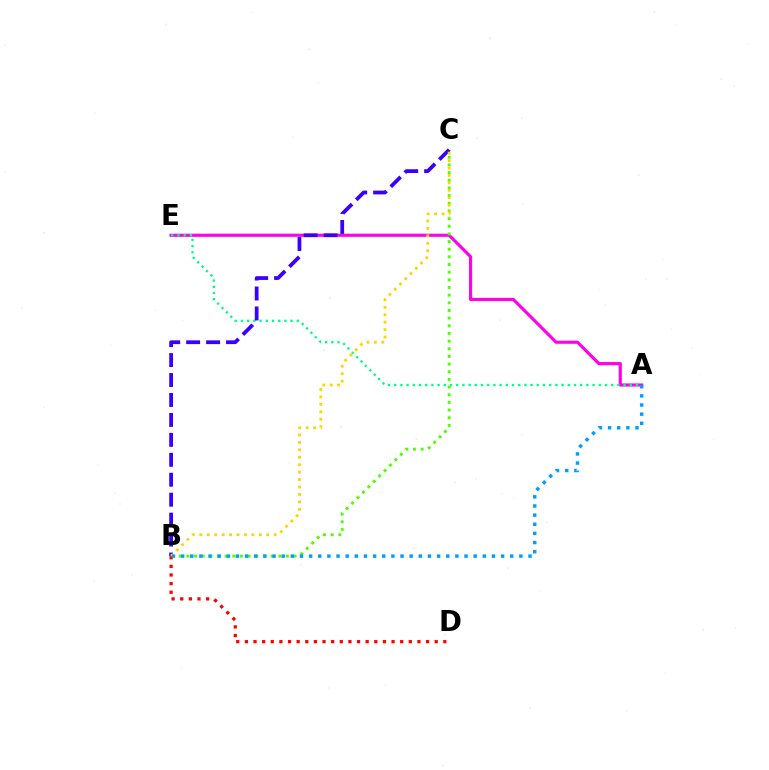{('A', 'E'): [{'color': '#ff00ed', 'line_style': 'solid', 'thickness': 2.25}, {'color': '#00ff86', 'line_style': 'dotted', 'thickness': 1.68}], ('B', 'C'): [{'color': '#4fff00', 'line_style': 'dotted', 'thickness': 2.08}, {'color': '#3700ff', 'line_style': 'dashed', 'thickness': 2.71}, {'color': '#ffd500', 'line_style': 'dotted', 'thickness': 2.02}], ('B', 'D'): [{'color': '#ff0000', 'line_style': 'dotted', 'thickness': 2.34}], ('A', 'B'): [{'color': '#009eff', 'line_style': 'dotted', 'thickness': 2.48}]}